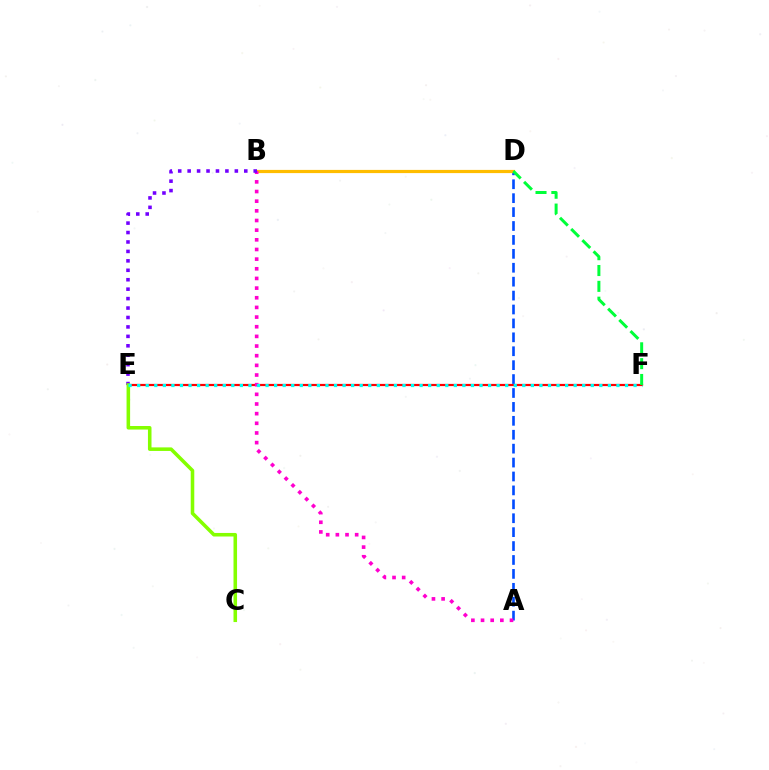{('E', 'F'): [{'color': '#ff0000', 'line_style': 'solid', 'thickness': 1.59}, {'color': '#00fff6', 'line_style': 'dotted', 'thickness': 2.33}], ('A', 'D'): [{'color': '#004bff', 'line_style': 'dashed', 'thickness': 1.89}], ('B', 'D'): [{'color': '#ffbd00', 'line_style': 'solid', 'thickness': 2.3}], ('A', 'B'): [{'color': '#ff00cf', 'line_style': 'dotted', 'thickness': 2.62}], ('B', 'E'): [{'color': '#7200ff', 'line_style': 'dotted', 'thickness': 2.56}], ('C', 'E'): [{'color': '#84ff00', 'line_style': 'solid', 'thickness': 2.56}], ('D', 'F'): [{'color': '#00ff39', 'line_style': 'dashed', 'thickness': 2.15}]}